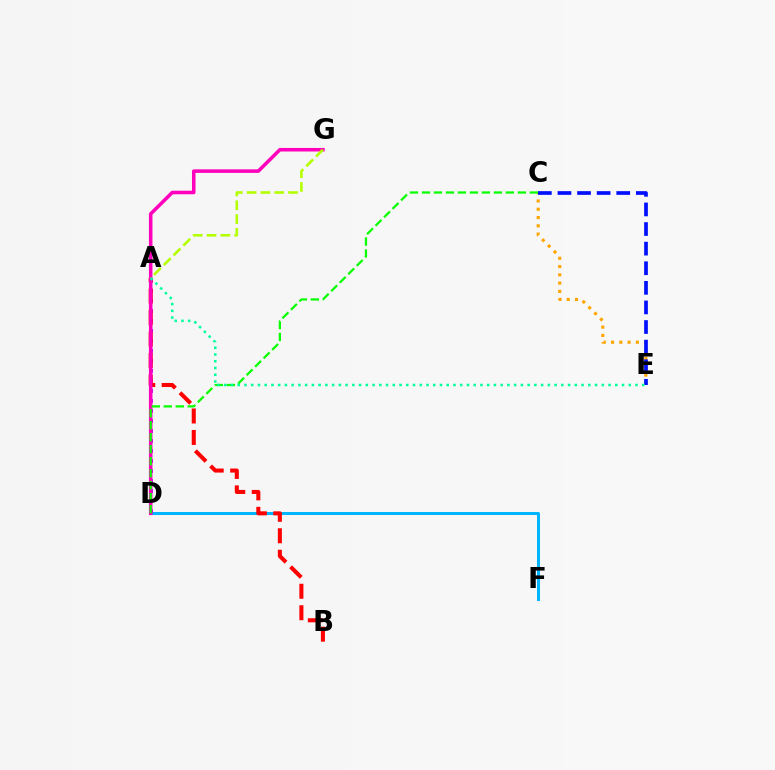{('D', 'F'): [{'color': '#00b5ff', 'line_style': 'solid', 'thickness': 2.18}], ('C', 'E'): [{'color': '#ffa500', 'line_style': 'dotted', 'thickness': 2.25}, {'color': '#0010ff', 'line_style': 'dashed', 'thickness': 2.66}], ('A', 'D'): [{'color': '#9b00ff', 'line_style': 'dotted', 'thickness': 2.72}], ('A', 'B'): [{'color': '#ff0000', 'line_style': 'dashed', 'thickness': 2.92}], ('D', 'G'): [{'color': '#ff00bd', 'line_style': 'solid', 'thickness': 2.55}], ('C', 'D'): [{'color': '#08ff00', 'line_style': 'dashed', 'thickness': 1.63}], ('A', 'G'): [{'color': '#b3ff00', 'line_style': 'dashed', 'thickness': 1.88}], ('A', 'E'): [{'color': '#00ff9d', 'line_style': 'dotted', 'thickness': 1.83}]}